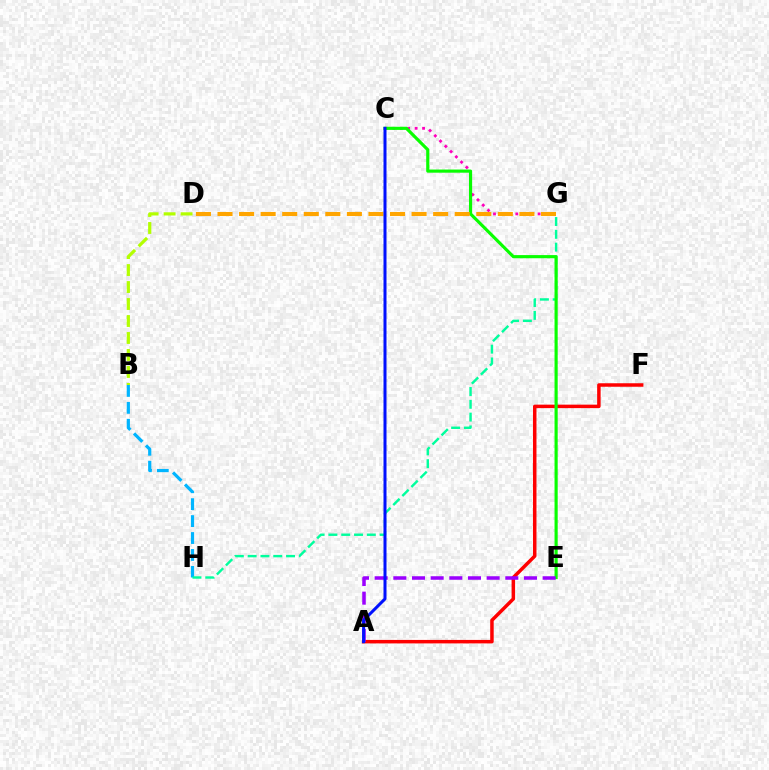{('B', 'H'): [{'color': '#00b5ff', 'line_style': 'dashed', 'thickness': 2.3}], ('G', 'H'): [{'color': '#00ff9d', 'line_style': 'dashed', 'thickness': 1.74}], ('C', 'G'): [{'color': '#ff00bd', 'line_style': 'dotted', 'thickness': 2.02}], ('B', 'D'): [{'color': '#b3ff00', 'line_style': 'dashed', 'thickness': 2.31}], ('A', 'F'): [{'color': '#ff0000', 'line_style': 'solid', 'thickness': 2.51}], ('C', 'E'): [{'color': '#08ff00', 'line_style': 'solid', 'thickness': 2.27}], ('D', 'G'): [{'color': '#ffa500', 'line_style': 'dashed', 'thickness': 2.93}], ('A', 'E'): [{'color': '#9b00ff', 'line_style': 'dashed', 'thickness': 2.54}], ('A', 'C'): [{'color': '#0010ff', 'line_style': 'solid', 'thickness': 2.17}]}